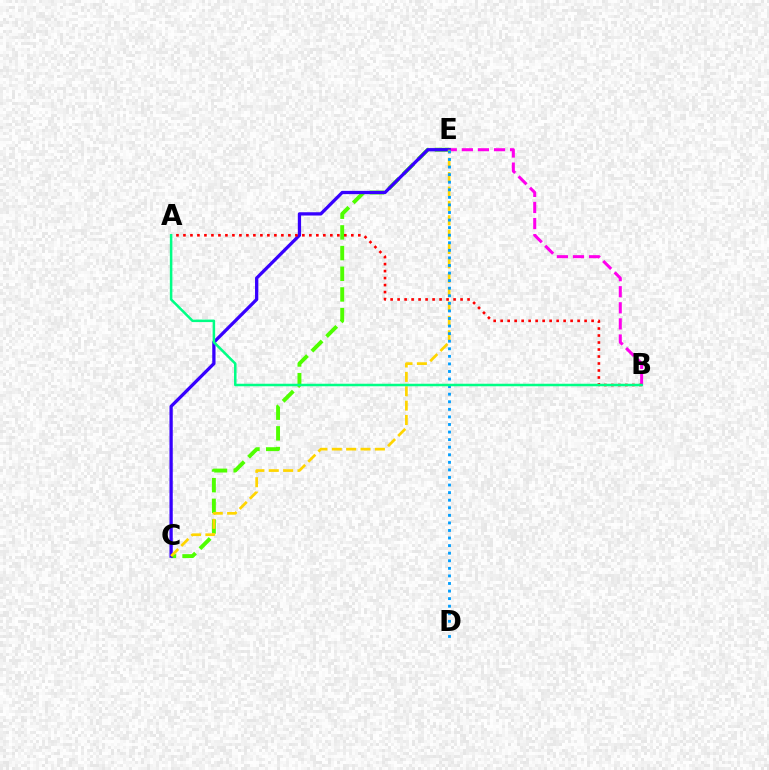{('C', 'E'): [{'color': '#4fff00', 'line_style': 'dashed', 'thickness': 2.81}, {'color': '#3700ff', 'line_style': 'solid', 'thickness': 2.36}, {'color': '#ffd500', 'line_style': 'dashed', 'thickness': 1.95}], ('B', 'E'): [{'color': '#ff00ed', 'line_style': 'dashed', 'thickness': 2.19}], ('A', 'B'): [{'color': '#ff0000', 'line_style': 'dotted', 'thickness': 1.9}, {'color': '#00ff86', 'line_style': 'solid', 'thickness': 1.81}], ('D', 'E'): [{'color': '#009eff', 'line_style': 'dotted', 'thickness': 2.06}]}